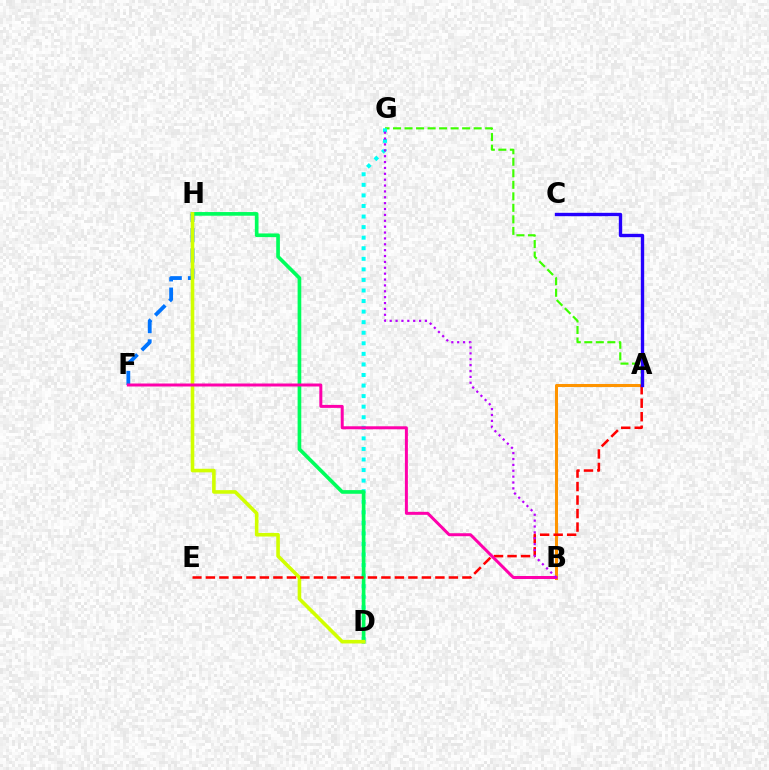{('F', 'H'): [{'color': '#0074ff', 'line_style': 'dashed', 'thickness': 2.75}], ('A', 'G'): [{'color': '#3dff00', 'line_style': 'dashed', 'thickness': 1.56}], ('D', 'G'): [{'color': '#00fff6', 'line_style': 'dotted', 'thickness': 2.87}], ('D', 'H'): [{'color': '#00ff5c', 'line_style': 'solid', 'thickness': 2.64}, {'color': '#d1ff00', 'line_style': 'solid', 'thickness': 2.59}], ('A', 'B'): [{'color': '#ff9400', 'line_style': 'solid', 'thickness': 2.19}], ('A', 'E'): [{'color': '#ff0000', 'line_style': 'dashed', 'thickness': 1.83}], ('B', 'F'): [{'color': '#ff00ac', 'line_style': 'solid', 'thickness': 2.15}], ('B', 'G'): [{'color': '#b900ff', 'line_style': 'dotted', 'thickness': 1.6}], ('A', 'C'): [{'color': '#2500ff', 'line_style': 'solid', 'thickness': 2.42}]}